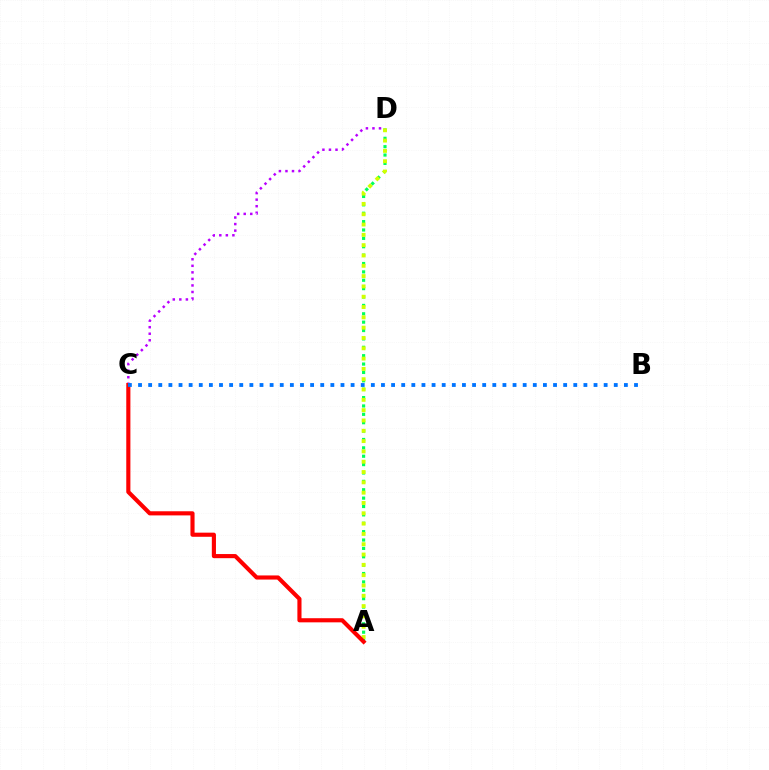{('A', 'D'): [{'color': '#00ff5c', 'line_style': 'dotted', 'thickness': 2.28}, {'color': '#d1ff00', 'line_style': 'dotted', 'thickness': 2.8}], ('C', 'D'): [{'color': '#b900ff', 'line_style': 'dotted', 'thickness': 1.78}], ('A', 'C'): [{'color': '#ff0000', 'line_style': 'solid', 'thickness': 2.97}], ('B', 'C'): [{'color': '#0074ff', 'line_style': 'dotted', 'thickness': 2.75}]}